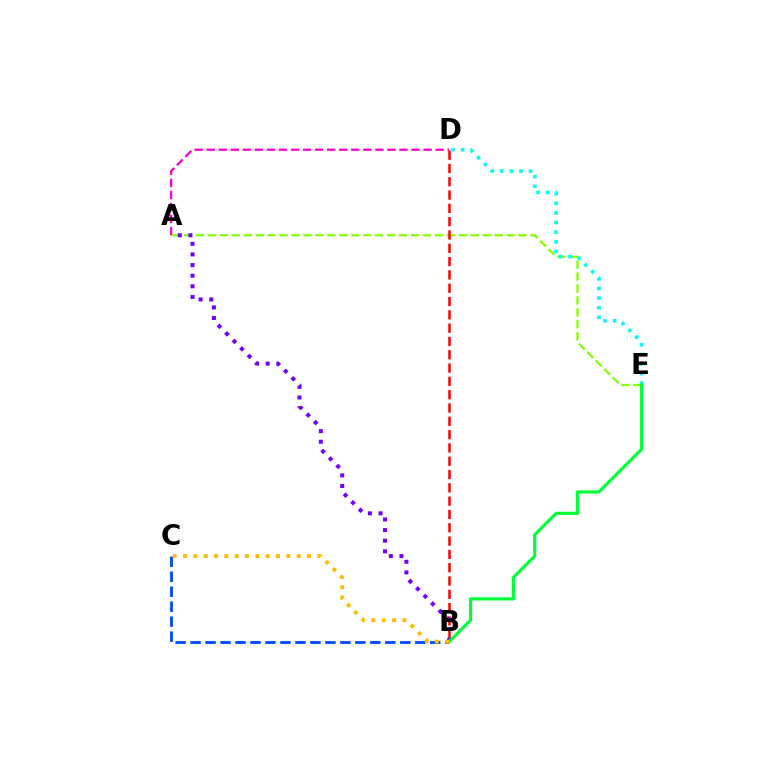{('A', 'E'): [{'color': '#84ff00', 'line_style': 'dashed', 'thickness': 1.62}], ('A', 'D'): [{'color': '#ff00cf', 'line_style': 'dashed', 'thickness': 1.64}], ('D', 'E'): [{'color': '#00fff6', 'line_style': 'dotted', 'thickness': 2.61}], ('B', 'C'): [{'color': '#004bff', 'line_style': 'dashed', 'thickness': 2.03}, {'color': '#ffbd00', 'line_style': 'dotted', 'thickness': 2.81}], ('B', 'D'): [{'color': '#ff0000', 'line_style': 'dashed', 'thickness': 1.81}], ('A', 'B'): [{'color': '#7200ff', 'line_style': 'dotted', 'thickness': 2.89}], ('B', 'E'): [{'color': '#00ff39', 'line_style': 'solid', 'thickness': 2.28}]}